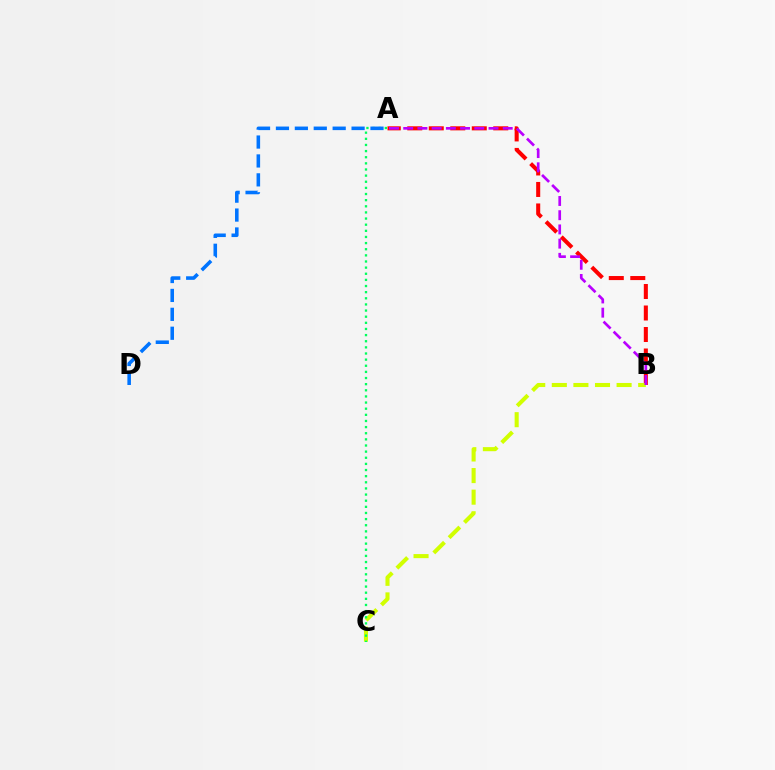{('A', 'B'): [{'color': '#ff0000', 'line_style': 'dashed', 'thickness': 2.92}, {'color': '#b900ff', 'line_style': 'dashed', 'thickness': 1.93}], ('B', 'C'): [{'color': '#d1ff00', 'line_style': 'dashed', 'thickness': 2.93}], ('A', 'C'): [{'color': '#00ff5c', 'line_style': 'dotted', 'thickness': 1.67}], ('A', 'D'): [{'color': '#0074ff', 'line_style': 'dashed', 'thickness': 2.57}]}